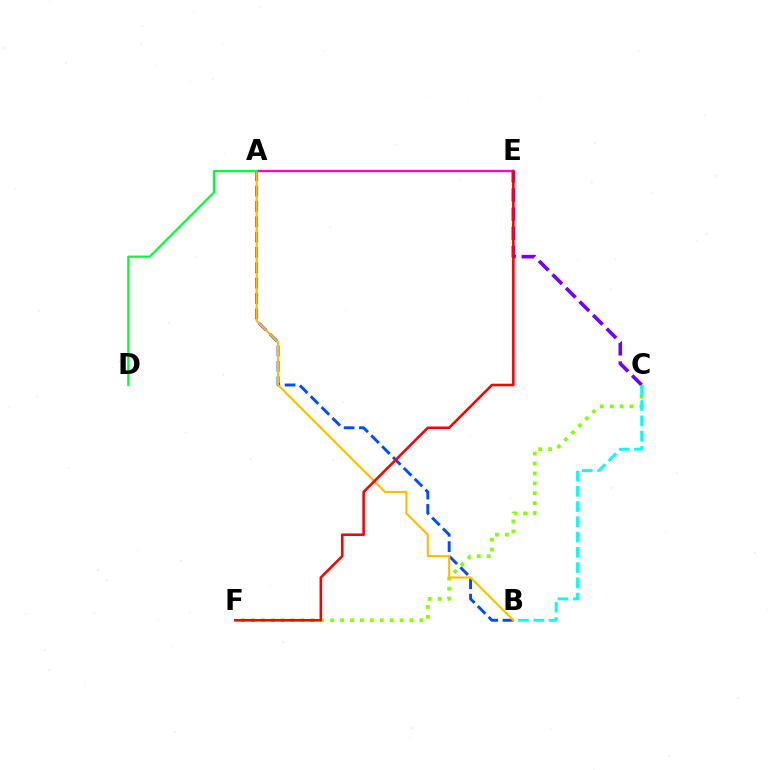{('A', 'B'): [{'color': '#004bff', 'line_style': 'dashed', 'thickness': 2.08}, {'color': '#ffbd00', 'line_style': 'solid', 'thickness': 1.54}], ('A', 'E'): [{'color': '#ff00cf', 'line_style': 'solid', 'thickness': 1.63}], ('C', 'F'): [{'color': '#84ff00', 'line_style': 'dotted', 'thickness': 2.69}], ('C', 'E'): [{'color': '#7200ff', 'line_style': 'dashed', 'thickness': 2.6}], ('E', 'F'): [{'color': '#ff0000', 'line_style': 'solid', 'thickness': 1.86}], ('B', 'C'): [{'color': '#00fff6', 'line_style': 'dashed', 'thickness': 2.07}], ('A', 'D'): [{'color': '#00ff39', 'line_style': 'solid', 'thickness': 1.6}]}